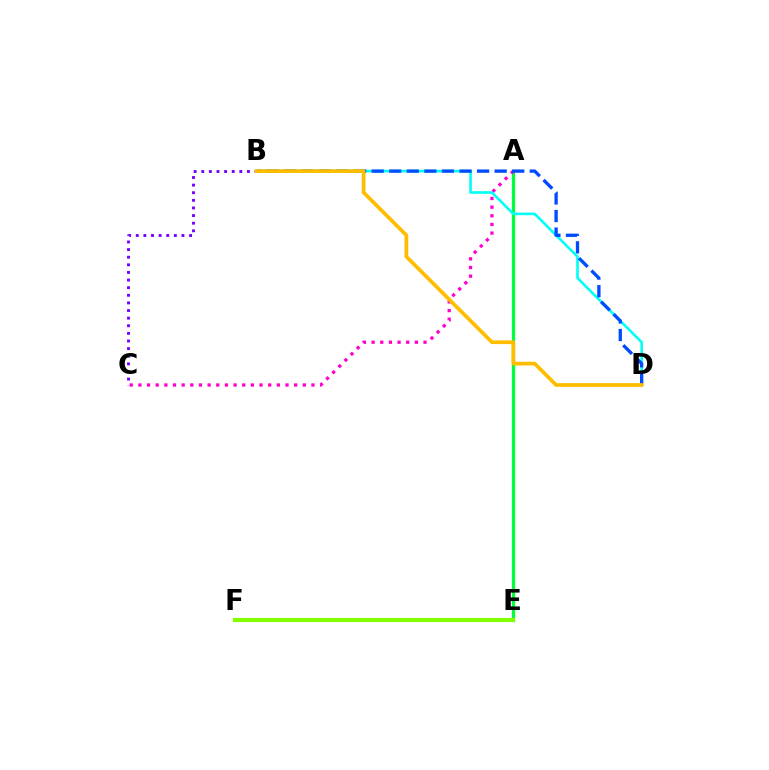{('A', 'E'): [{'color': '#00ff39', 'line_style': 'solid', 'thickness': 2.33}], ('B', 'C'): [{'color': '#7200ff', 'line_style': 'dotted', 'thickness': 2.07}], ('A', 'C'): [{'color': '#ff00cf', 'line_style': 'dotted', 'thickness': 2.35}], ('B', 'D'): [{'color': '#00fff6', 'line_style': 'solid', 'thickness': 1.89}, {'color': '#004bff', 'line_style': 'dashed', 'thickness': 2.39}, {'color': '#ffbd00', 'line_style': 'solid', 'thickness': 2.69}], ('E', 'F'): [{'color': '#ff0000', 'line_style': 'dotted', 'thickness': 2.05}, {'color': '#84ff00', 'line_style': 'solid', 'thickness': 2.98}]}